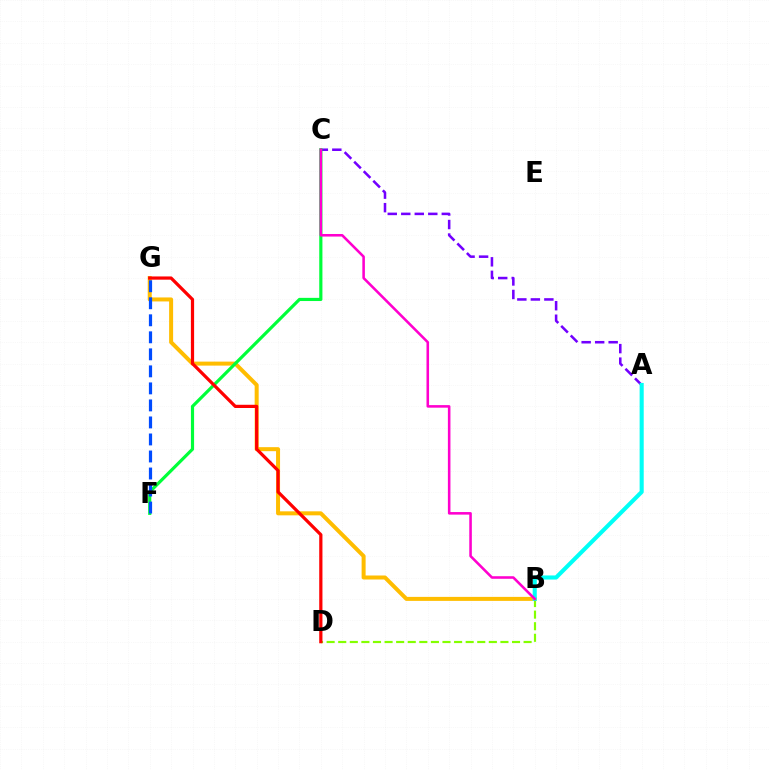{('B', 'D'): [{'color': '#84ff00', 'line_style': 'dashed', 'thickness': 1.57}], ('A', 'C'): [{'color': '#7200ff', 'line_style': 'dashed', 'thickness': 1.83}], ('B', 'G'): [{'color': '#ffbd00', 'line_style': 'solid', 'thickness': 2.88}], ('C', 'F'): [{'color': '#00ff39', 'line_style': 'solid', 'thickness': 2.28}], ('A', 'B'): [{'color': '#00fff6', 'line_style': 'solid', 'thickness': 2.95}], ('F', 'G'): [{'color': '#004bff', 'line_style': 'dashed', 'thickness': 2.31}], ('D', 'G'): [{'color': '#ff0000', 'line_style': 'solid', 'thickness': 2.32}], ('B', 'C'): [{'color': '#ff00cf', 'line_style': 'solid', 'thickness': 1.85}]}